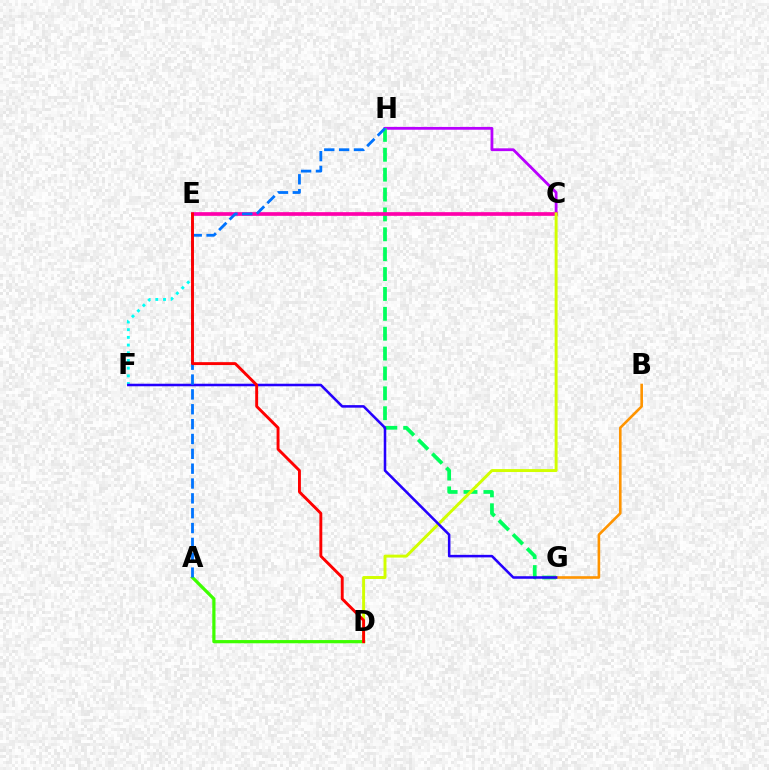{('C', 'H'): [{'color': '#b900ff', 'line_style': 'solid', 'thickness': 2.01}], ('E', 'F'): [{'color': '#00fff6', 'line_style': 'dotted', 'thickness': 2.09}], ('G', 'H'): [{'color': '#00ff5c', 'line_style': 'dashed', 'thickness': 2.7}], ('C', 'E'): [{'color': '#ff00ac', 'line_style': 'solid', 'thickness': 2.65}], ('A', 'D'): [{'color': '#3dff00', 'line_style': 'solid', 'thickness': 2.31}], ('C', 'D'): [{'color': '#d1ff00', 'line_style': 'solid', 'thickness': 2.11}], ('B', 'G'): [{'color': '#ff9400', 'line_style': 'solid', 'thickness': 1.89}], ('F', 'G'): [{'color': '#2500ff', 'line_style': 'solid', 'thickness': 1.83}], ('A', 'H'): [{'color': '#0074ff', 'line_style': 'dashed', 'thickness': 2.02}], ('D', 'E'): [{'color': '#ff0000', 'line_style': 'solid', 'thickness': 2.09}]}